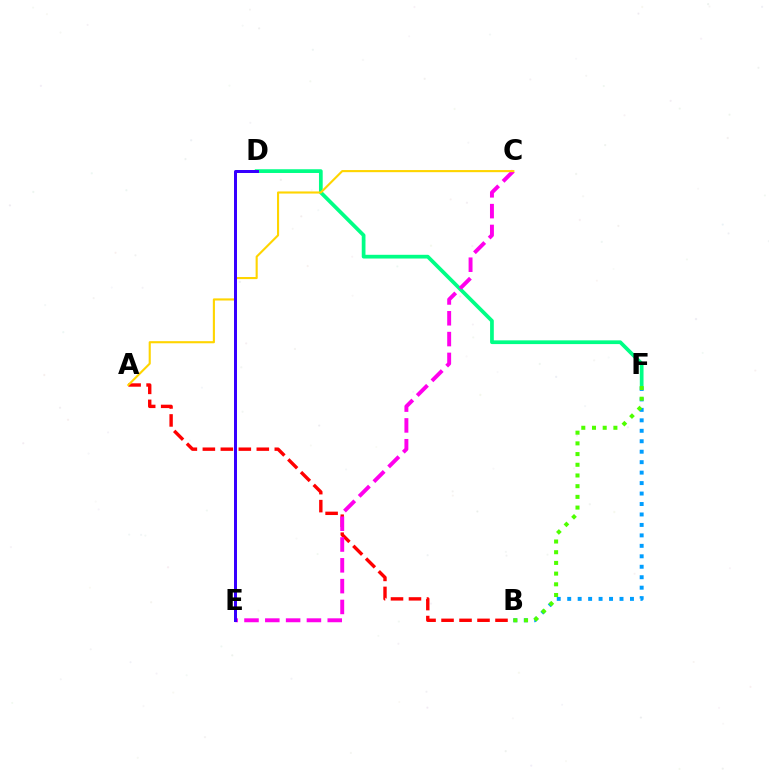{('A', 'B'): [{'color': '#ff0000', 'line_style': 'dashed', 'thickness': 2.44}], ('B', 'F'): [{'color': '#009eff', 'line_style': 'dotted', 'thickness': 2.84}, {'color': '#4fff00', 'line_style': 'dotted', 'thickness': 2.91}], ('D', 'F'): [{'color': '#00ff86', 'line_style': 'solid', 'thickness': 2.68}], ('C', 'E'): [{'color': '#ff00ed', 'line_style': 'dashed', 'thickness': 2.83}], ('A', 'C'): [{'color': '#ffd500', 'line_style': 'solid', 'thickness': 1.52}], ('D', 'E'): [{'color': '#3700ff', 'line_style': 'solid', 'thickness': 2.16}]}